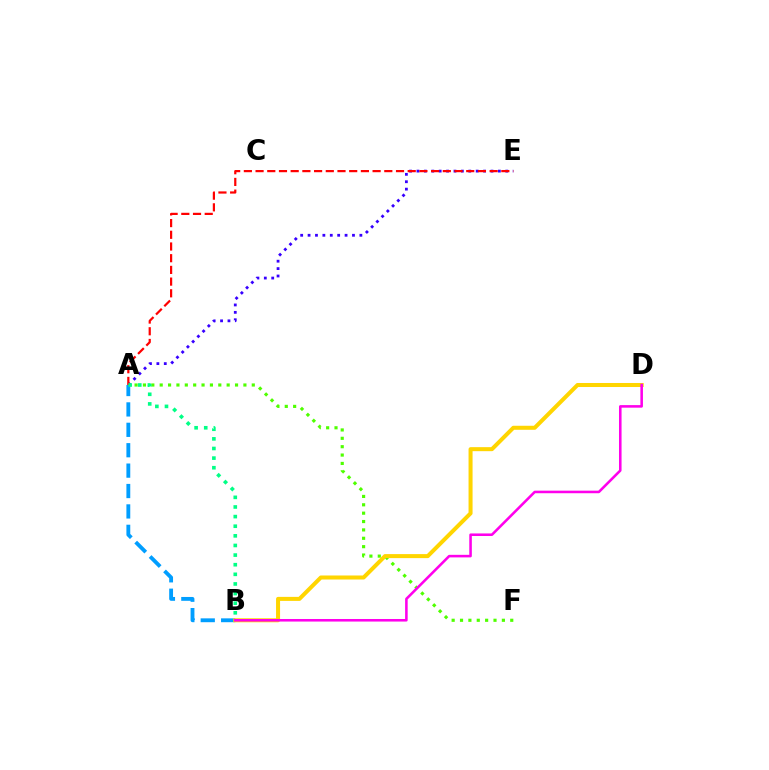{('A', 'E'): [{'color': '#3700ff', 'line_style': 'dotted', 'thickness': 2.01}, {'color': '#ff0000', 'line_style': 'dashed', 'thickness': 1.59}], ('A', 'F'): [{'color': '#4fff00', 'line_style': 'dotted', 'thickness': 2.27}], ('A', 'B'): [{'color': '#009eff', 'line_style': 'dashed', 'thickness': 2.77}, {'color': '#00ff86', 'line_style': 'dotted', 'thickness': 2.61}], ('B', 'D'): [{'color': '#ffd500', 'line_style': 'solid', 'thickness': 2.9}, {'color': '#ff00ed', 'line_style': 'solid', 'thickness': 1.84}]}